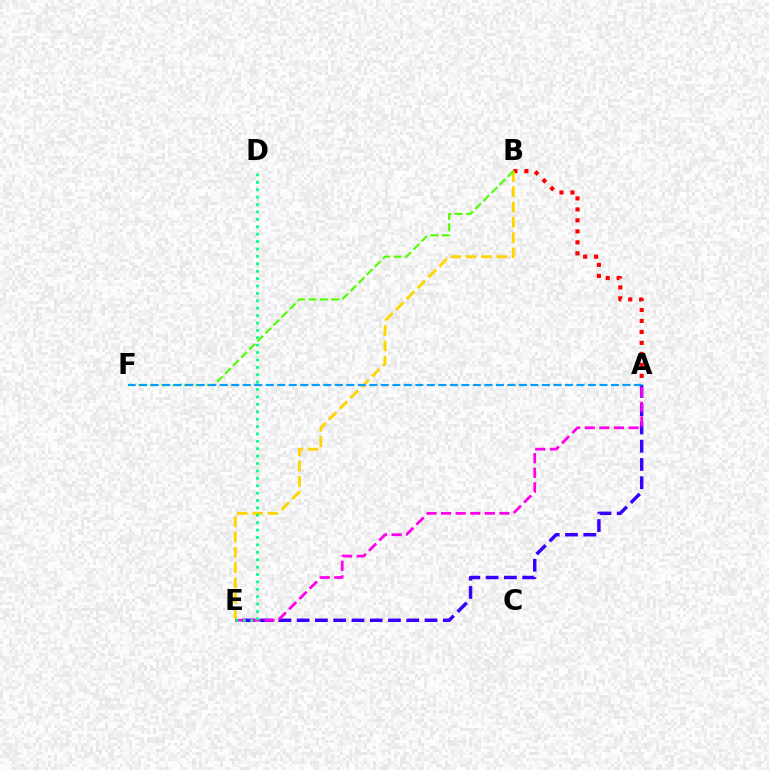{('A', 'B'): [{'color': '#ff0000', 'line_style': 'dotted', 'thickness': 2.98}], ('A', 'E'): [{'color': '#3700ff', 'line_style': 'dashed', 'thickness': 2.48}, {'color': '#ff00ed', 'line_style': 'dashed', 'thickness': 1.98}], ('B', 'E'): [{'color': '#ffd500', 'line_style': 'dashed', 'thickness': 2.08}], ('D', 'E'): [{'color': '#00ff86', 'line_style': 'dotted', 'thickness': 2.01}], ('B', 'F'): [{'color': '#4fff00', 'line_style': 'dashed', 'thickness': 1.55}], ('A', 'F'): [{'color': '#009eff', 'line_style': 'dashed', 'thickness': 1.56}]}